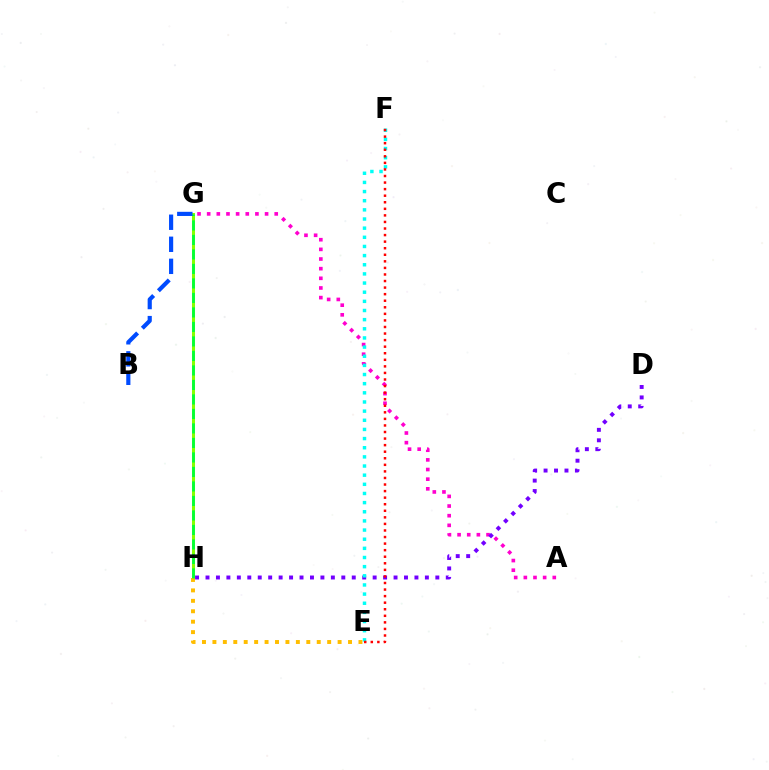{('A', 'G'): [{'color': '#ff00cf', 'line_style': 'dotted', 'thickness': 2.62}], ('D', 'H'): [{'color': '#7200ff', 'line_style': 'dotted', 'thickness': 2.84}], ('G', 'H'): [{'color': '#84ff00', 'line_style': 'solid', 'thickness': 2.18}, {'color': '#00ff39', 'line_style': 'dashed', 'thickness': 1.97}], ('E', 'F'): [{'color': '#00fff6', 'line_style': 'dotted', 'thickness': 2.49}, {'color': '#ff0000', 'line_style': 'dotted', 'thickness': 1.78}], ('E', 'H'): [{'color': '#ffbd00', 'line_style': 'dotted', 'thickness': 2.83}], ('B', 'G'): [{'color': '#004bff', 'line_style': 'dashed', 'thickness': 2.99}]}